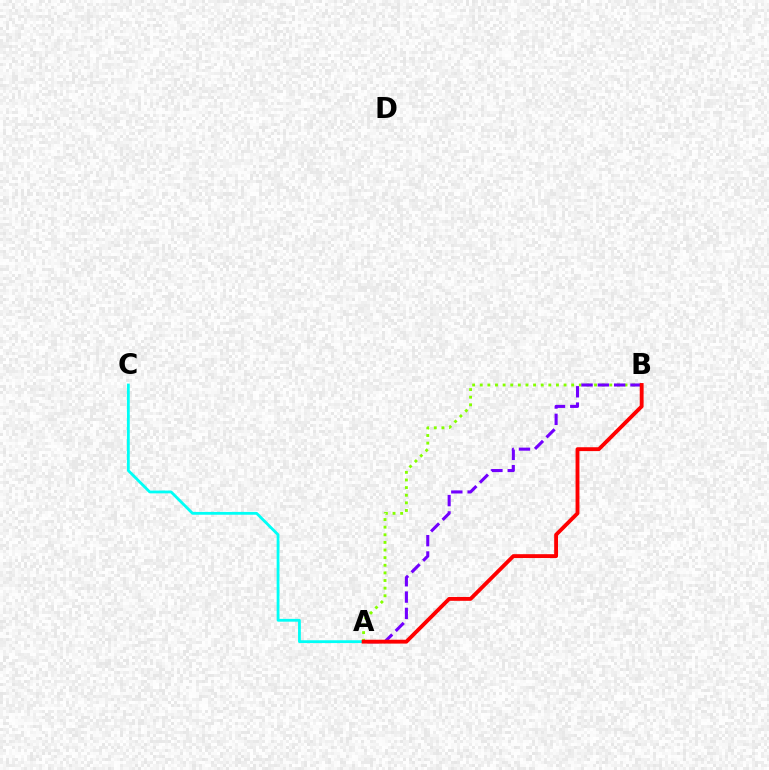{('A', 'C'): [{'color': '#00fff6', 'line_style': 'solid', 'thickness': 2.02}], ('A', 'B'): [{'color': '#84ff00', 'line_style': 'dotted', 'thickness': 2.07}, {'color': '#7200ff', 'line_style': 'dashed', 'thickness': 2.22}, {'color': '#ff0000', 'line_style': 'solid', 'thickness': 2.78}]}